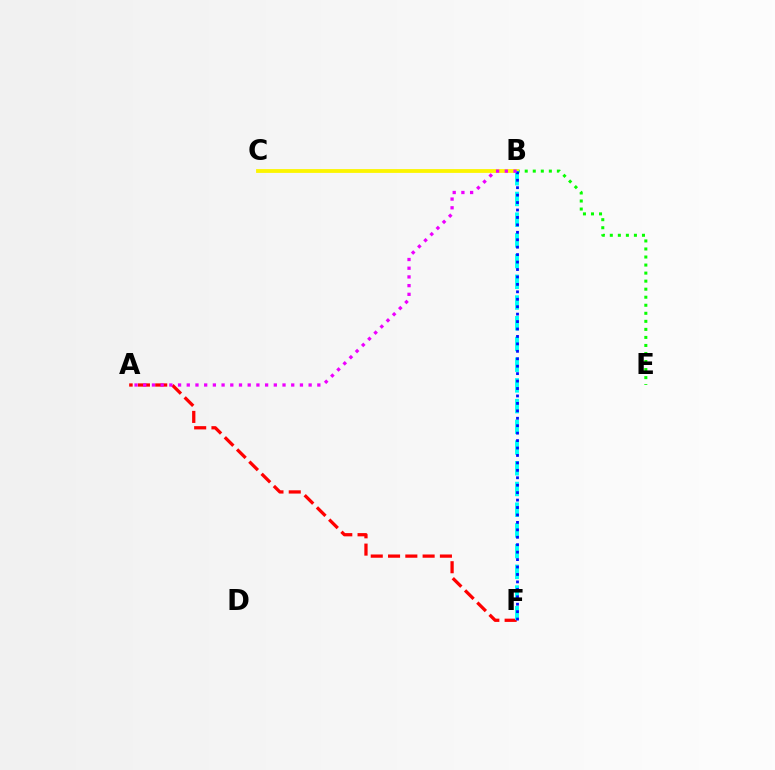{('A', 'F'): [{'color': '#ff0000', 'line_style': 'dashed', 'thickness': 2.35}], ('B', 'E'): [{'color': '#08ff00', 'line_style': 'dotted', 'thickness': 2.18}], ('B', 'C'): [{'color': '#fcf500', 'line_style': 'solid', 'thickness': 2.74}], ('B', 'F'): [{'color': '#00fff6', 'line_style': 'dashed', 'thickness': 2.81}, {'color': '#0010ff', 'line_style': 'dotted', 'thickness': 2.02}], ('A', 'B'): [{'color': '#ee00ff', 'line_style': 'dotted', 'thickness': 2.37}]}